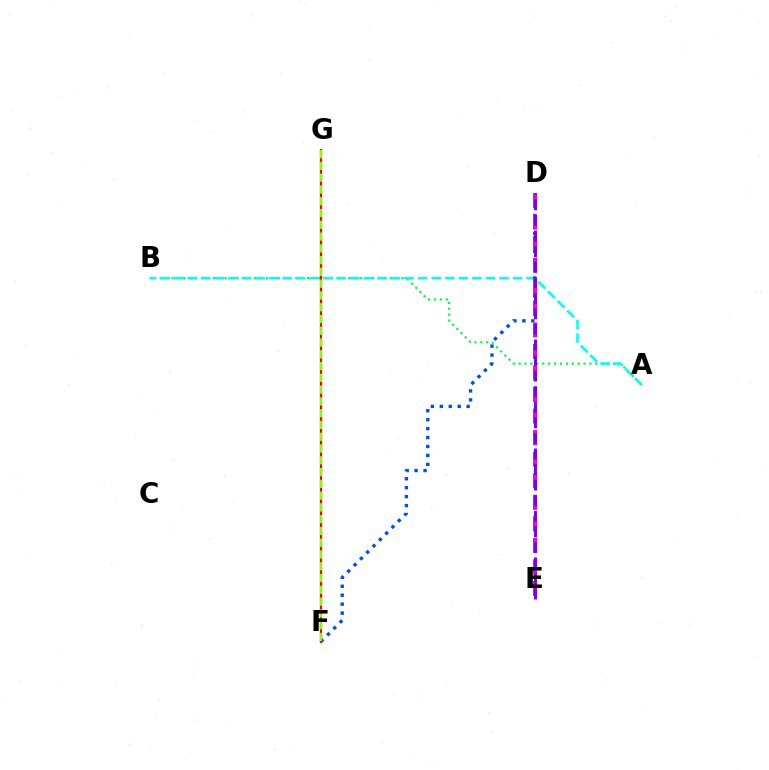{('F', 'G'): [{'color': '#ffbd00', 'line_style': 'dashed', 'thickness': 1.74}, {'color': '#ff0000', 'line_style': 'solid', 'thickness': 1.56}, {'color': '#84ff00', 'line_style': 'dashed', 'thickness': 1.6}], ('A', 'B'): [{'color': '#00ff39', 'line_style': 'dotted', 'thickness': 1.6}, {'color': '#00fff6', 'line_style': 'dashed', 'thickness': 1.84}], ('D', 'F'): [{'color': '#004bff', 'line_style': 'dotted', 'thickness': 2.43}], ('D', 'E'): [{'color': '#ff00cf', 'line_style': 'dashed', 'thickness': 2.93}, {'color': '#7200ff', 'line_style': 'dashed', 'thickness': 2.11}]}